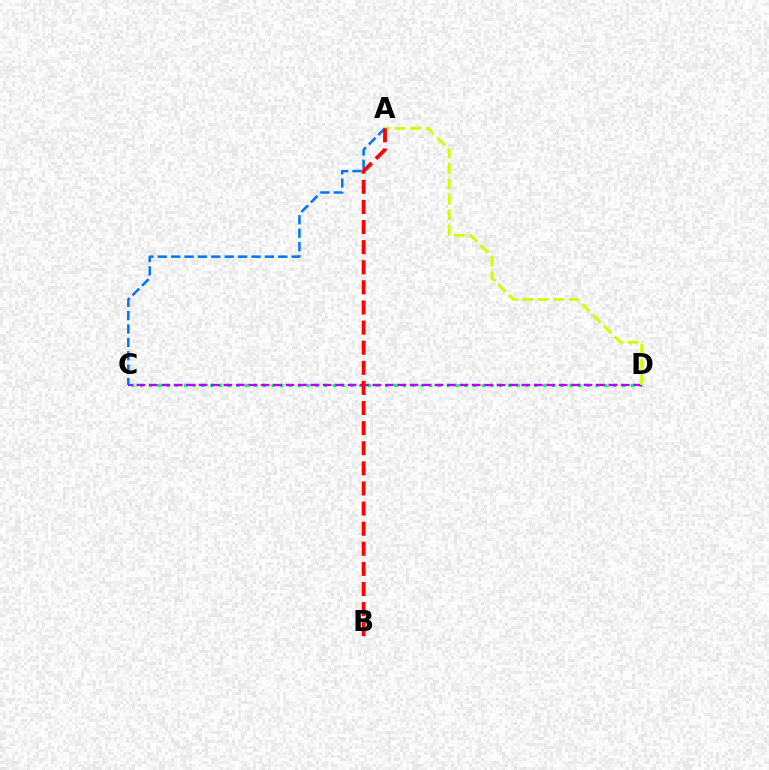{('C', 'D'): [{'color': '#00ff5c', 'line_style': 'dotted', 'thickness': 2.38}, {'color': '#b900ff', 'line_style': 'dashed', 'thickness': 1.69}], ('A', 'C'): [{'color': '#0074ff', 'line_style': 'dashed', 'thickness': 1.82}], ('A', 'D'): [{'color': '#d1ff00', 'line_style': 'dashed', 'thickness': 2.09}], ('A', 'B'): [{'color': '#ff0000', 'line_style': 'dashed', 'thickness': 2.73}]}